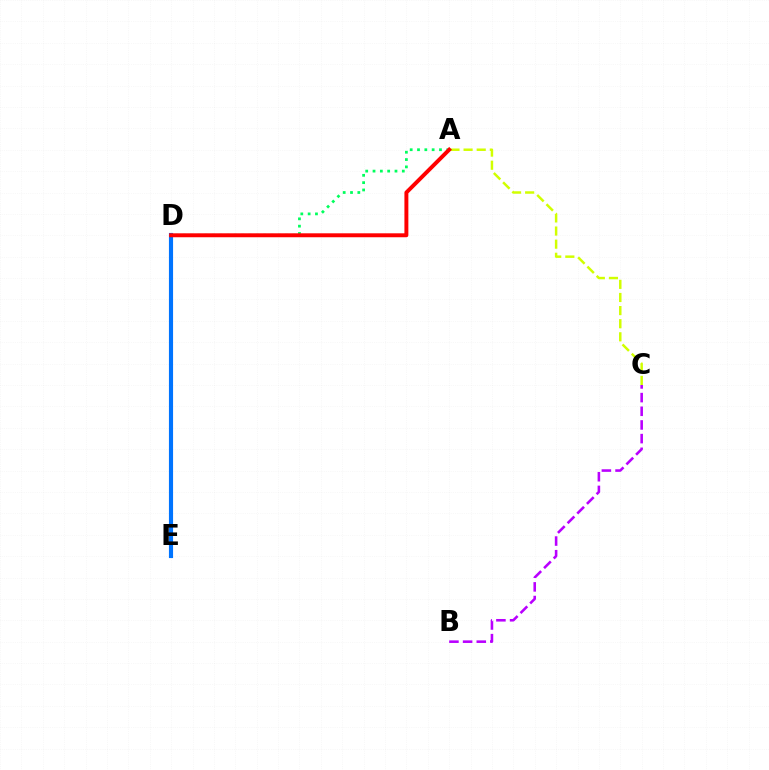{('A', 'C'): [{'color': '#d1ff00', 'line_style': 'dashed', 'thickness': 1.78}], ('D', 'E'): [{'color': '#0074ff', 'line_style': 'solid', 'thickness': 2.98}], ('B', 'C'): [{'color': '#b900ff', 'line_style': 'dashed', 'thickness': 1.86}], ('A', 'D'): [{'color': '#00ff5c', 'line_style': 'dotted', 'thickness': 1.99}, {'color': '#ff0000', 'line_style': 'solid', 'thickness': 2.84}]}